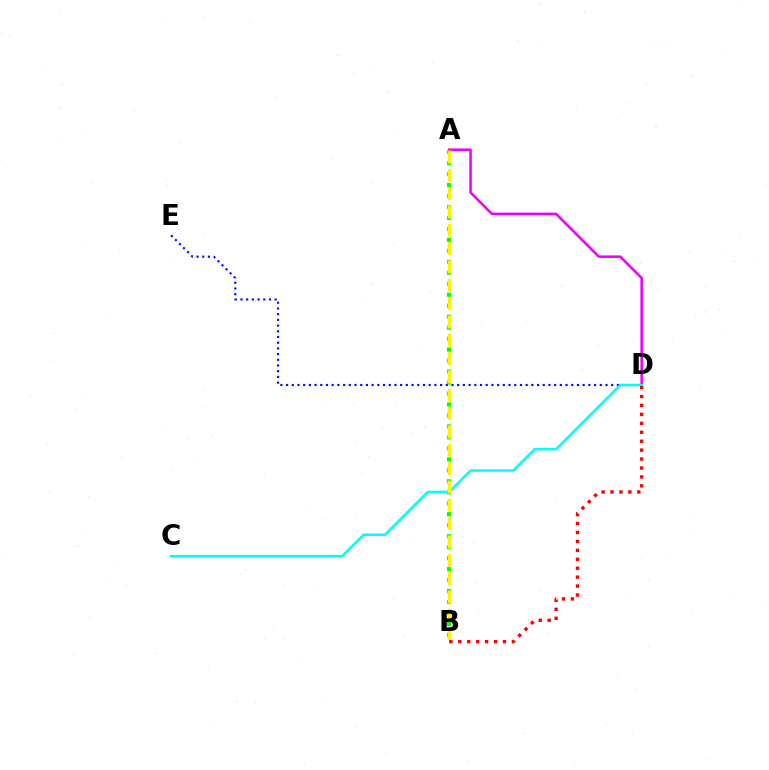{('A', 'B'): [{'color': '#08ff00', 'line_style': 'dotted', 'thickness': 2.98}, {'color': '#fcf500', 'line_style': 'dashed', 'thickness': 2.49}], ('A', 'D'): [{'color': '#ee00ff', 'line_style': 'solid', 'thickness': 1.84}], ('D', 'E'): [{'color': '#0010ff', 'line_style': 'dotted', 'thickness': 1.55}], ('C', 'D'): [{'color': '#00fff6', 'line_style': 'solid', 'thickness': 1.81}], ('B', 'D'): [{'color': '#ff0000', 'line_style': 'dotted', 'thickness': 2.43}]}